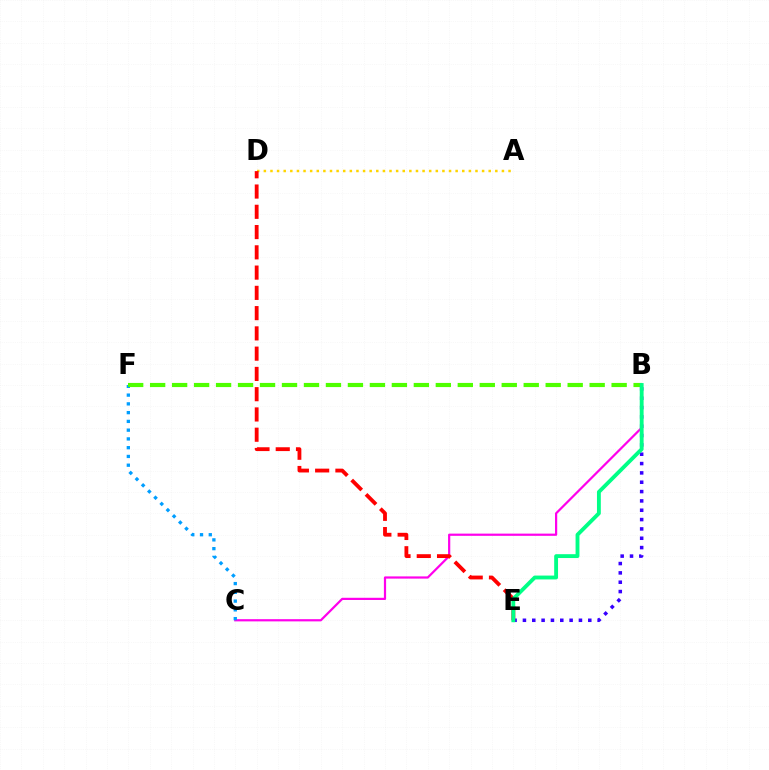{('A', 'D'): [{'color': '#ffd500', 'line_style': 'dotted', 'thickness': 1.8}], ('B', 'E'): [{'color': '#3700ff', 'line_style': 'dotted', 'thickness': 2.54}, {'color': '#00ff86', 'line_style': 'solid', 'thickness': 2.78}], ('B', 'C'): [{'color': '#ff00ed', 'line_style': 'solid', 'thickness': 1.59}], ('D', 'E'): [{'color': '#ff0000', 'line_style': 'dashed', 'thickness': 2.75}], ('C', 'F'): [{'color': '#009eff', 'line_style': 'dotted', 'thickness': 2.38}], ('B', 'F'): [{'color': '#4fff00', 'line_style': 'dashed', 'thickness': 2.99}]}